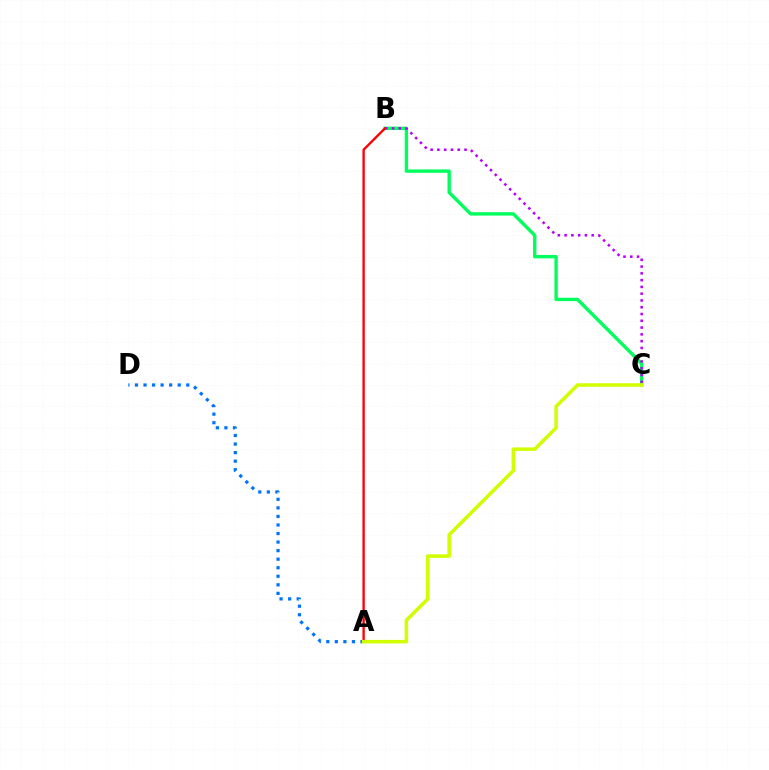{('B', 'C'): [{'color': '#00ff5c', 'line_style': 'solid', 'thickness': 2.43}, {'color': '#b900ff', 'line_style': 'dotted', 'thickness': 1.84}], ('A', 'D'): [{'color': '#0074ff', 'line_style': 'dotted', 'thickness': 2.32}], ('A', 'B'): [{'color': '#ff0000', 'line_style': 'solid', 'thickness': 1.69}], ('A', 'C'): [{'color': '#d1ff00', 'line_style': 'solid', 'thickness': 2.54}]}